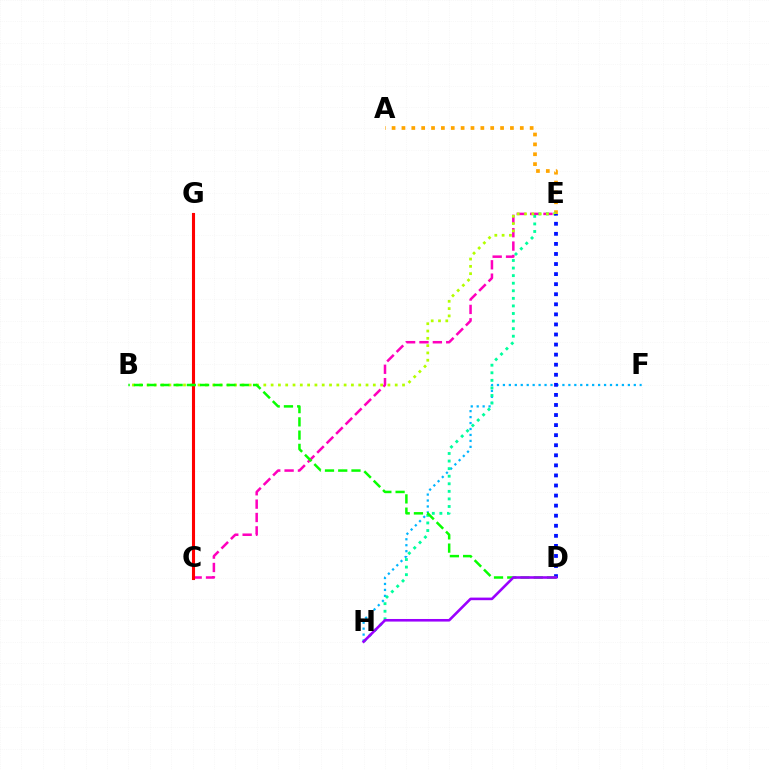{('A', 'E'): [{'color': '#ffa500', 'line_style': 'dotted', 'thickness': 2.68}], ('C', 'E'): [{'color': '#ff00bd', 'line_style': 'dashed', 'thickness': 1.82}], ('F', 'H'): [{'color': '#00b5ff', 'line_style': 'dotted', 'thickness': 1.62}], ('E', 'H'): [{'color': '#00ff9d', 'line_style': 'dotted', 'thickness': 2.06}], ('B', 'E'): [{'color': '#b3ff00', 'line_style': 'dotted', 'thickness': 1.98}], ('C', 'G'): [{'color': '#ff0000', 'line_style': 'solid', 'thickness': 2.22}], ('D', 'E'): [{'color': '#0010ff', 'line_style': 'dotted', 'thickness': 2.74}], ('B', 'D'): [{'color': '#08ff00', 'line_style': 'dashed', 'thickness': 1.8}], ('D', 'H'): [{'color': '#9b00ff', 'line_style': 'solid', 'thickness': 1.87}]}